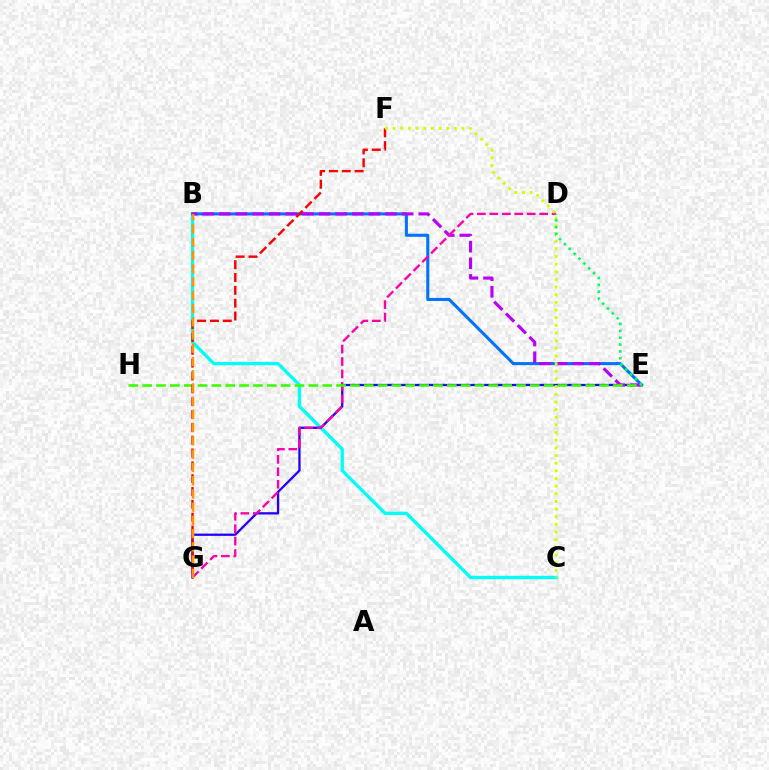{('B', 'C'): [{'color': '#00fff6', 'line_style': 'solid', 'thickness': 2.41}], ('B', 'E'): [{'color': '#0074ff', 'line_style': 'solid', 'thickness': 2.2}, {'color': '#b900ff', 'line_style': 'dashed', 'thickness': 2.26}], ('E', 'G'): [{'color': '#2500ff', 'line_style': 'solid', 'thickness': 1.65}], ('D', 'G'): [{'color': '#ff00ac', 'line_style': 'dashed', 'thickness': 1.69}], ('E', 'H'): [{'color': '#3dff00', 'line_style': 'dashed', 'thickness': 1.88}], ('F', 'G'): [{'color': '#ff0000', 'line_style': 'dashed', 'thickness': 1.74}], ('B', 'G'): [{'color': '#ff9400', 'line_style': 'dashed', 'thickness': 1.8}], ('C', 'F'): [{'color': '#d1ff00', 'line_style': 'dotted', 'thickness': 2.08}], ('D', 'E'): [{'color': '#00ff5c', 'line_style': 'dotted', 'thickness': 1.86}]}